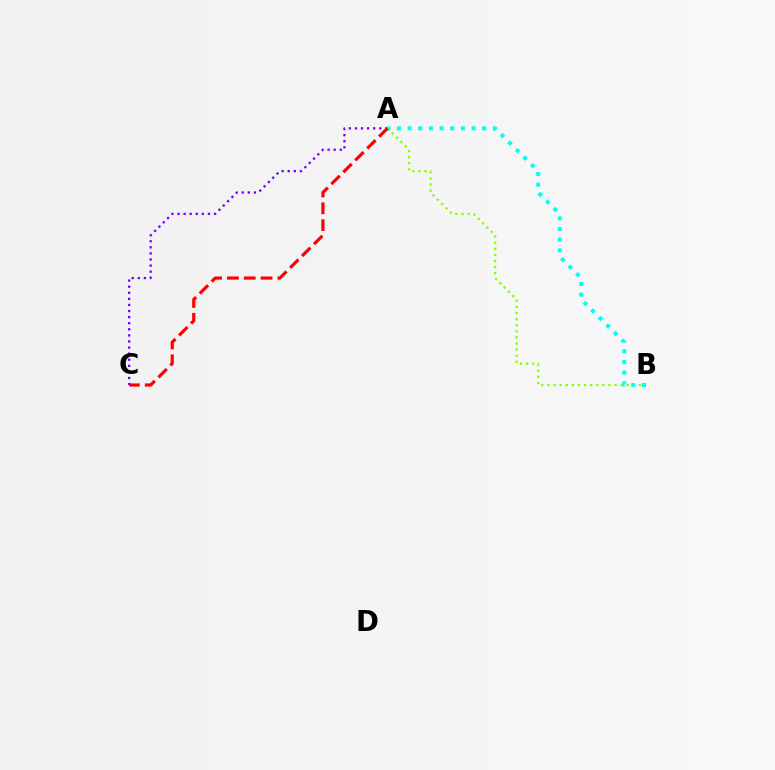{('A', 'B'): [{'color': '#84ff00', 'line_style': 'dotted', 'thickness': 1.66}, {'color': '#00fff6', 'line_style': 'dotted', 'thickness': 2.89}], ('A', 'C'): [{'color': '#7200ff', 'line_style': 'dotted', 'thickness': 1.65}, {'color': '#ff0000', 'line_style': 'dashed', 'thickness': 2.29}]}